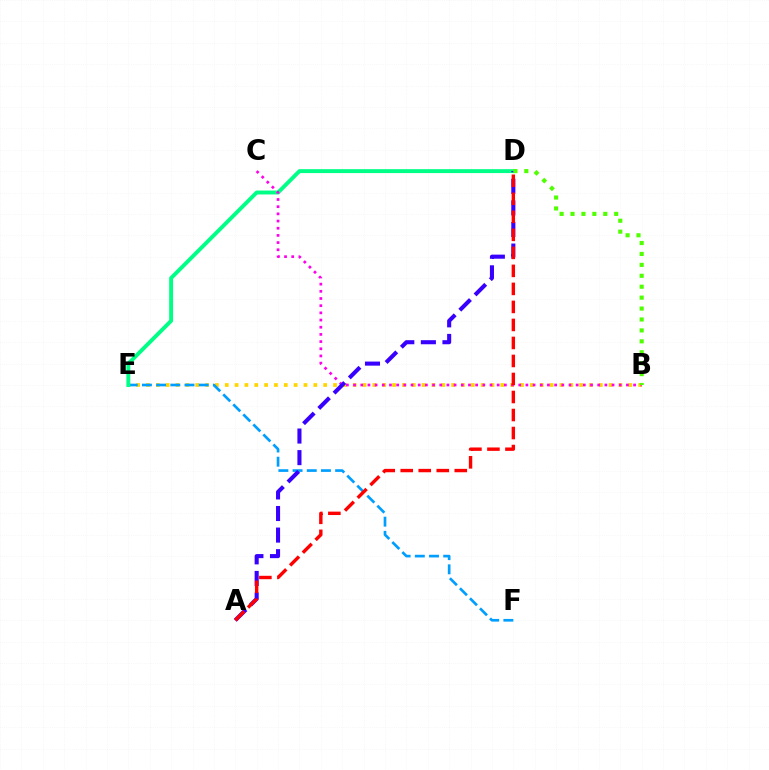{('B', 'E'): [{'color': '#ffd500', 'line_style': 'dotted', 'thickness': 2.67}], ('E', 'F'): [{'color': '#009eff', 'line_style': 'dashed', 'thickness': 1.93}], ('D', 'E'): [{'color': '#00ff86', 'line_style': 'solid', 'thickness': 2.81}], ('B', 'C'): [{'color': '#ff00ed', 'line_style': 'dotted', 'thickness': 1.95}], ('A', 'D'): [{'color': '#3700ff', 'line_style': 'dashed', 'thickness': 2.93}, {'color': '#ff0000', 'line_style': 'dashed', 'thickness': 2.45}], ('B', 'D'): [{'color': '#4fff00', 'line_style': 'dotted', 'thickness': 2.97}]}